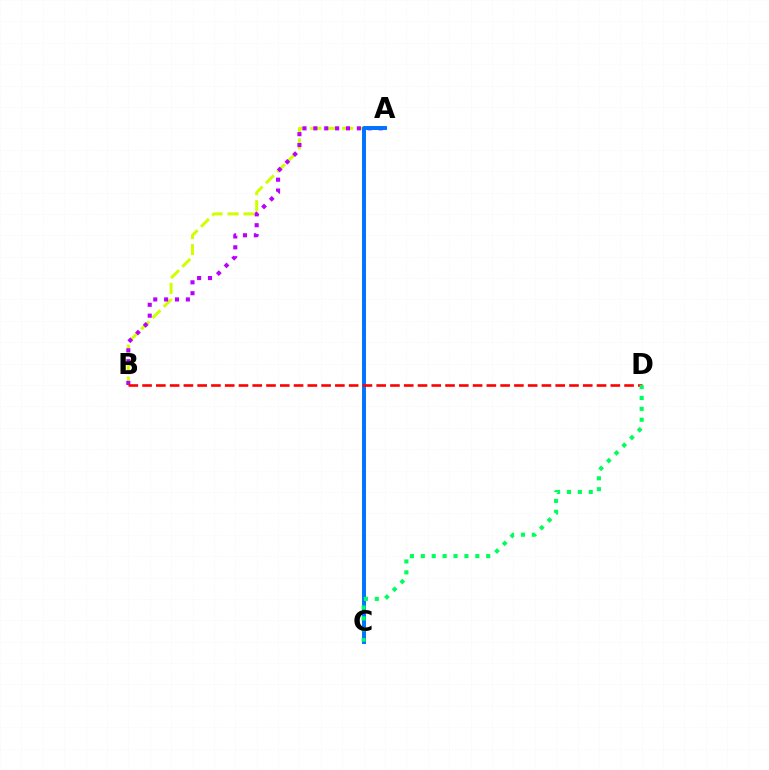{('A', 'B'): [{'color': '#d1ff00', 'line_style': 'dashed', 'thickness': 2.16}, {'color': '#b900ff', 'line_style': 'dotted', 'thickness': 2.95}], ('A', 'C'): [{'color': '#0074ff', 'line_style': 'solid', 'thickness': 2.84}], ('B', 'D'): [{'color': '#ff0000', 'line_style': 'dashed', 'thickness': 1.87}], ('C', 'D'): [{'color': '#00ff5c', 'line_style': 'dotted', 'thickness': 2.96}]}